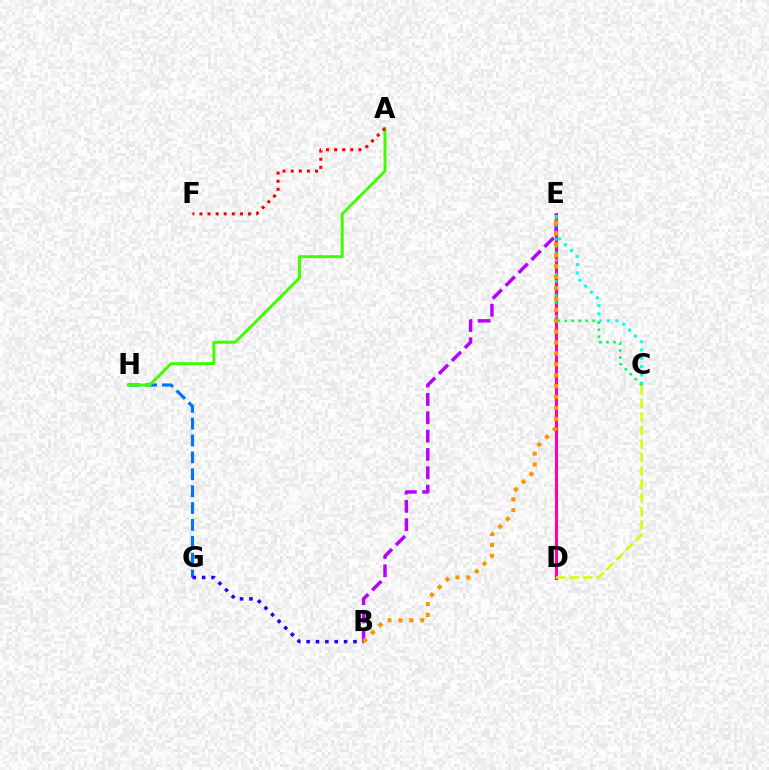{('D', 'E'): [{'color': '#ff00ac', 'line_style': 'solid', 'thickness': 2.21}], ('G', 'H'): [{'color': '#0074ff', 'line_style': 'dashed', 'thickness': 2.29}], ('B', 'G'): [{'color': '#2500ff', 'line_style': 'dotted', 'thickness': 2.54}], ('A', 'H'): [{'color': '#3dff00', 'line_style': 'solid', 'thickness': 2.12}], ('C', 'E'): [{'color': '#00fff6', 'line_style': 'dotted', 'thickness': 2.25}, {'color': '#00ff5c', 'line_style': 'dotted', 'thickness': 1.91}], ('B', 'E'): [{'color': '#b900ff', 'line_style': 'dashed', 'thickness': 2.49}, {'color': '#ff9400', 'line_style': 'dotted', 'thickness': 2.96}], ('A', 'F'): [{'color': '#ff0000', 'line_style': 'dotted', 'thickness': 2.2}], ('C', 'D'): [{'color': '#d1ff00', 'line_style': 'dashed', 'thickness': 1.84}]}